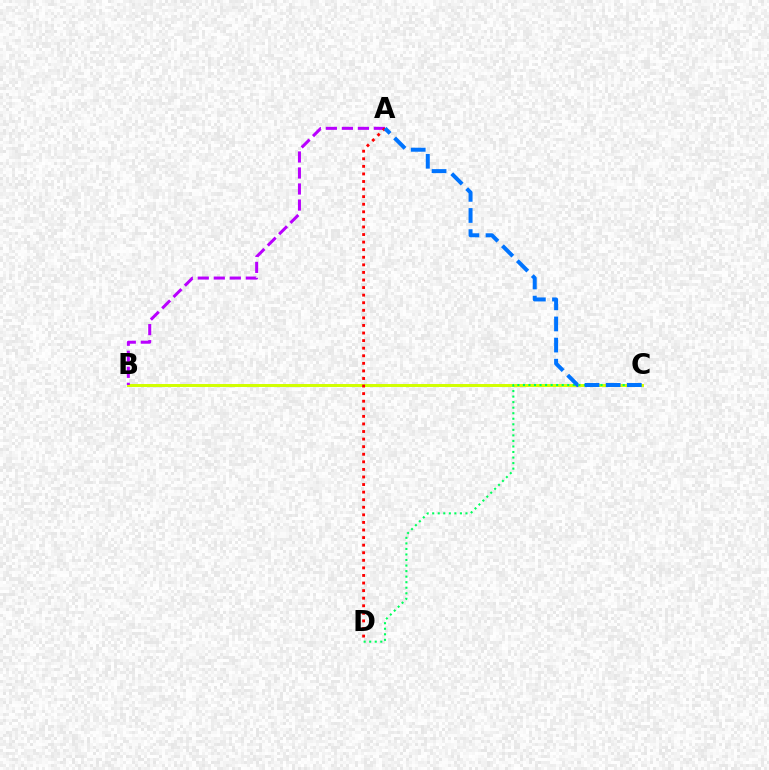{('B', 'C'): [{'color': '#d1ff00', 'line_style': 'solid', 'thickness': 2.14}], ('C', 'D'): [{'color': '#00ff5c', 'line_style': 'dotted', 'thickness': 1.51}], ('A', 'B'): [{'color': '#b900ff', 'line_style': 'dashed', 'thickness': 2.18}], ('A', 'D'): [{'color': '#ff0000', 'line_style': 'dotted', 'thickness': 2.06}], ('A', 'C'): [{'color': '#0074ff', 'line_style': 'dashed', 'thickness': 2.87}]}